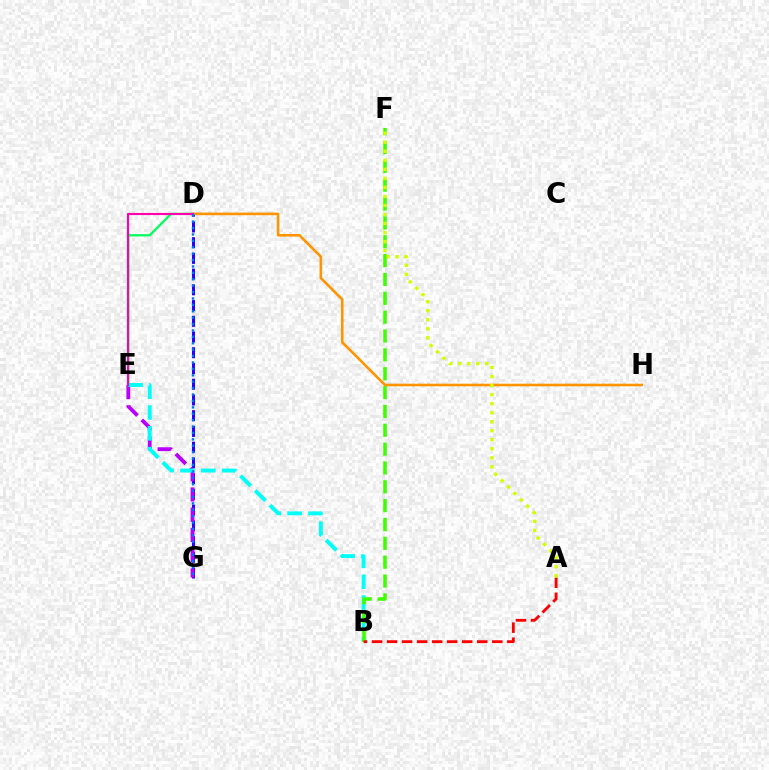{('D', 'G'): [{'color': '#2500ff', 'line_style': 'dashed', 'thickness': 2.14}, {'color': '#0074ff', 'line_style': 'dotted', 'thickness': 1.74}], ('E', 'G'): [{'color': '#b900ff', 'line_style': 'dashed', 'thickness': 2.75}], ('D', 'E'): [{'color': '#00ff5c', 'line_style': 'solid', 'thickness': 1.63}, {'color': '#ff00ac', 'line_style': 'solid', 'thickness': 1.53}], ('B', 'E'): [{'color': '#00fff6', 'line_style': 'dashed', 'thickness': 2.83}], ('B', 'F'): [{'color': '#3dff00', 'line_style': 'dashed', 'thickness': 2.56}], ('D', 'H'): [{'color': '#ff9400', 'line_style': 'solid', 'thickness': 1.88}], ('A', 'B'): [{'color': '#ff0000', 'line_style': 'dashed', 'thickness': 2.04}], ('A', 'F'): [{'color': '#d1ff00', 'line_style': 'dotted', 'thickness': 2.45}]}